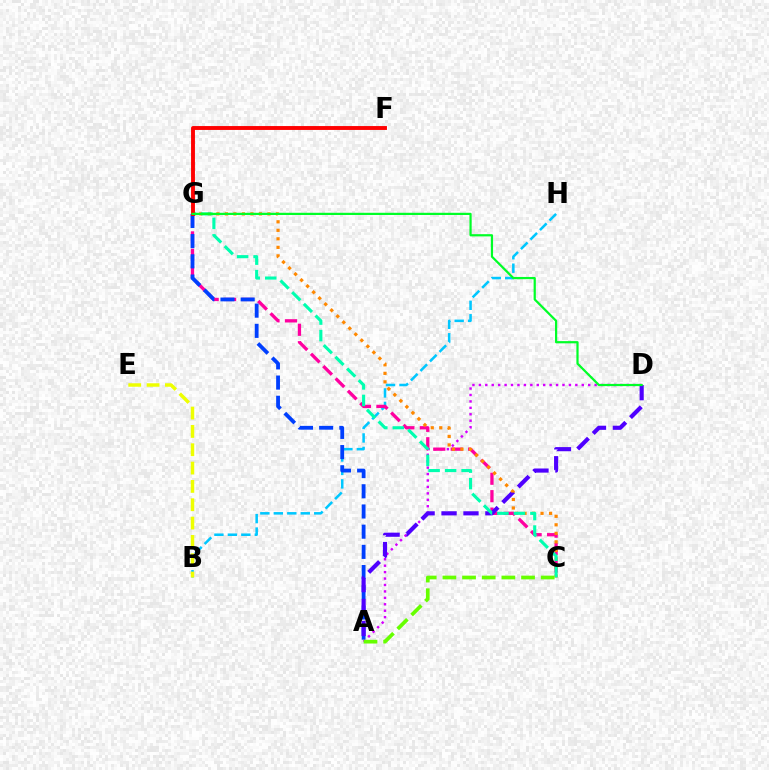{('B', 'H'): [{'color': '#00c7ff', 'line_style': 'dashed', 'thickness': 1.83}], ('A', 'D'): [{'color': '#d600ff', 'line_style': 'dotted', 'thickness': 1.75}, {'color': '#4f00ff', 'line_style': 'dashed', 'thickness': 2.98}], ('C', 'G'): [{'color': '#ff00a0', 'line_style': 'dashed', 'thickness': 2.37}, {'color': '#ff8800', 'line_style': 'dotted', 'thickness': 2.31}, {'color': '#00ffaf', 'line_style': 'dashed', 'thickness': 2.24}], ('A', 'G'): [{'color': '#003fff', 'line_style': 'dashed', 'thickness': 2.74}], ('F', 'G'): [{'color': '#ff0000', 'line_style': 'solid', 'thickness': 2.8}], ('D', 'G'): [{'color': '#00ff27', 'line_style': 'solid', 'thickness': 1.6}], ('A', 'C'): [{'color': '#66ff00', 'line_style': 'dashed', 'thickness': 2.67}], ('B', 'E'): [{'color': '#eeff00', 'line_style': 'dashed', 'thickness': 2.49}]}